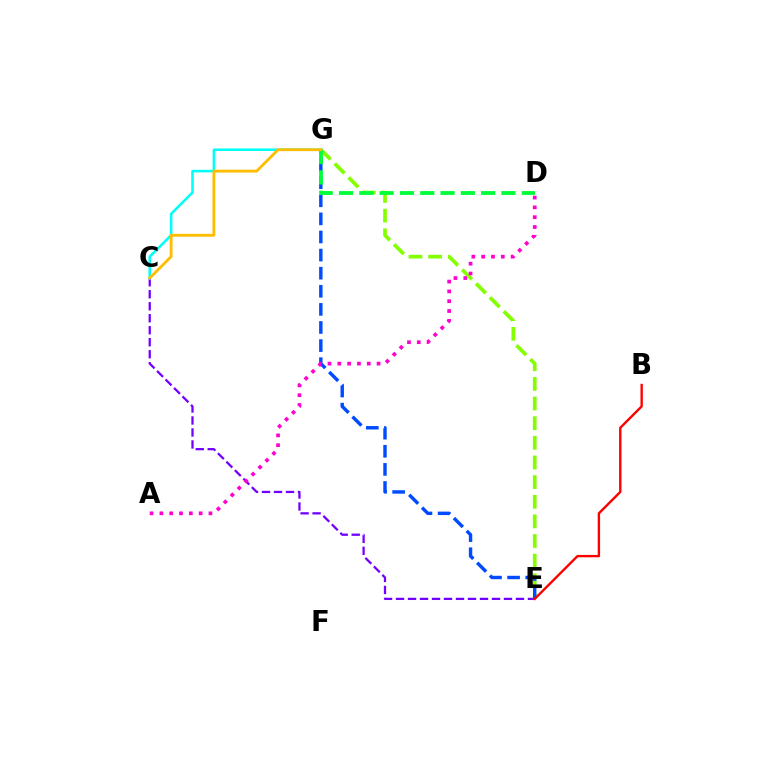{('C', 'E'): [{'color': '#7200ff', 'line_style': 'dashed', 'thickness': 1.63}], ('E', 'G'): [{'color': '#84ff00', 'line_style': 'dashed', 'thickness': 2.67}, {'color': '#004bff', 'line_style': 'dashed', 'thickness': 2.46}], ('C', 'G'): [{'color': '#00fff6', 'line_style': 'solid', 'thickness': 1.84}, {'color': '#ffbd00', 'line_style': 'solid', 'thickness': 2.04}], ('D', 'G'): [{'color': '#00ff39', 'line_style': 'dashed', 'thickness': 2.76}], ('A', 'D'): [{'color': '#ff00cf', 'line_style': 'dotted', 'thickness': 2.67}], ('B', 'E'): [{'color': '#ff0000', 'line_style': 'solid', 'thickness': 1.72}]}